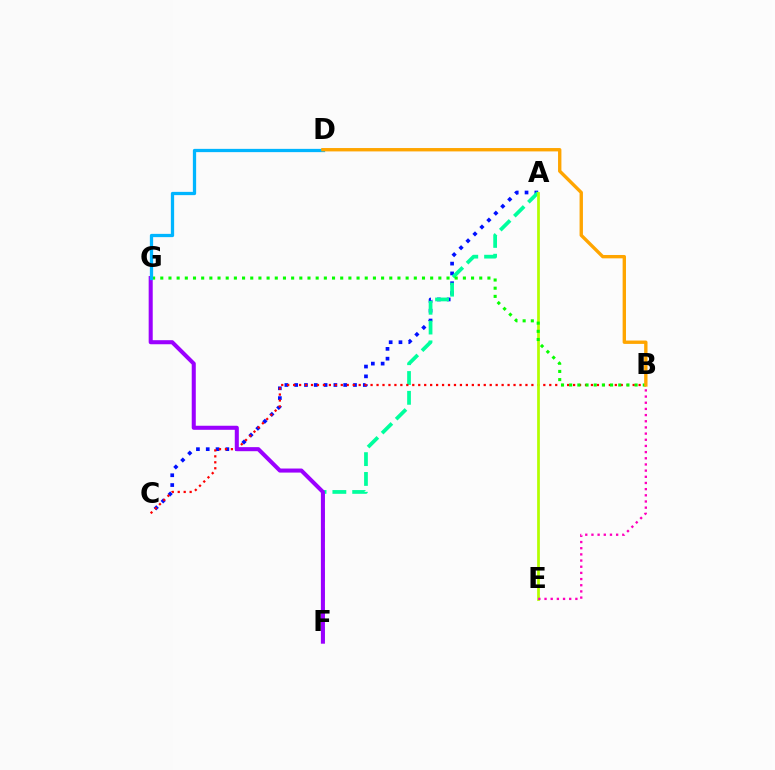{('A', 'C'): [{'color': '#0010ff', 'line_style': 'dotted', 'thickness': 2.66}], ('A', 'F'): [{'color': '#00ff9d', 'line_style': 'dashed', 'thickness': 2.69}], ('B', 'C'): [{'color': '#ff0000', 'line_style': 'dotted', 'thickness': 1.62}], ('A', 'E'): [{'color': '#b3ff00', 'line_style': 'solid', 'thickness': 1.98}], ('B', 'E'): [{'color': '#ff00bd', 'line_style': 'dotted', 'thickness': 1.68}], ('B', 'G'): [{'color': '#08ff00', 'line_style': 'dotted', 'thickness': 2.22}], ('F', 'G'): [{'color': '#9b00ff', 'line_style': 'solid', 'thickness': 2.92}], ('D', 'G'): [{'color': '#00b5ff', 'line_style': 'solid', 'thickness': 2.35}], ('B', 'D'): [{'color': '#ffa500', 'line_style': 'solid', 'thickness': 2.42}]}